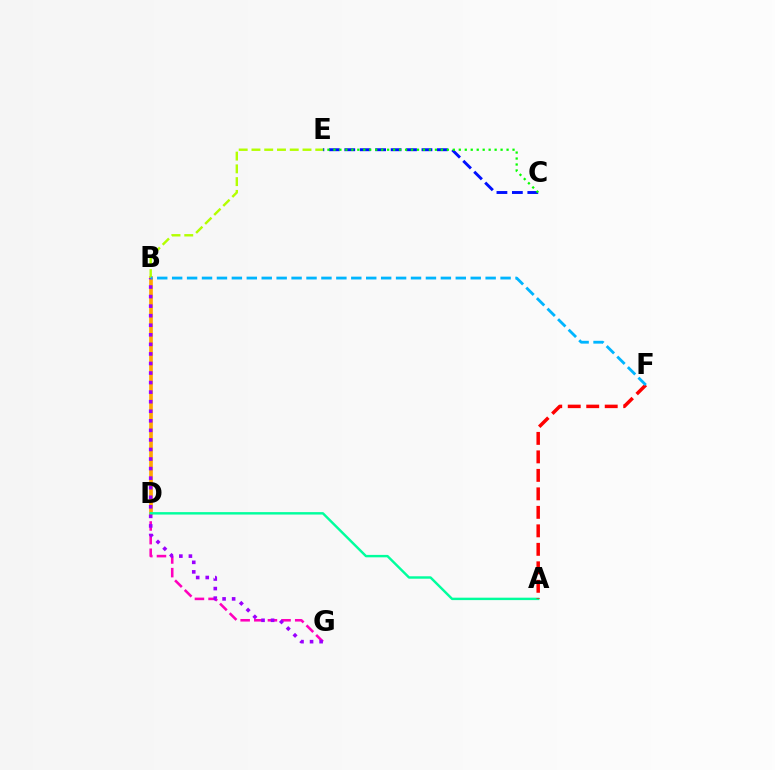{('D', 'G'): [{'color': '#ff00bd', 'line_style': 'dashed', 'thickness': 1.85}], ('B', 'D'): [{'color': '#ffa500', 'line_style': 'solid', 'thickness': 2.65}], ('A', 'D'): [{'color': '#00ff9d', 'line_style': 'solid', 'thickness': 1.75}], ('B', 'E'): [{'color': '#b3ff00', 'line_style': 'dashed', 'thickness': 1.73}], ('C', 'E'): [{'color': '#0010ff', 'line_style': 'dashed', 'thickness': 2.1}, {'color': '#08ff00', 'line_style': 'dotted', 'thickness': 1.62}], ('B', 'G'): [{'color': '#9b00ff', 'line_style': 'dotted', 'thickness': 2.6}], ('A', 'F'): [{'color': '#ff0000', 'line_style': 'dashed', 'thickness': 2.51}], ('B', 'F'): [{'color': '#00b5ff', 'line_style': 'dashed', 'thickness': 2.03}]}